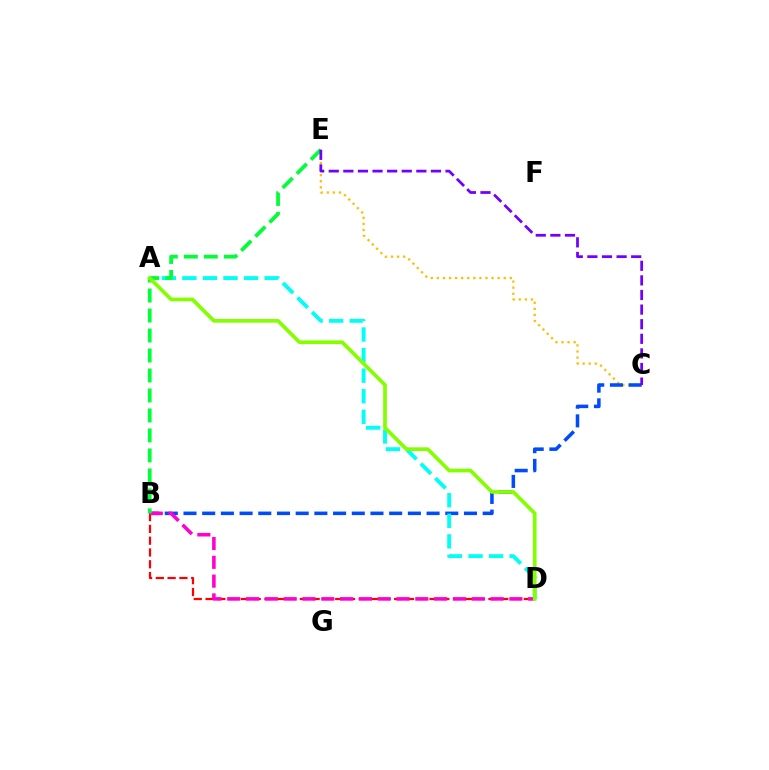{('C', 'E'): [{'color': '#ffbd00', 'line_style': 'dotted', 'thickness': 1.65}, {'color': '#7200ff', 'line_style': 'dashed', 'thickness': 1.98}], ('B', 'C'): [{'color': '#004bff', 'line_style': 'dashed', 'thickness': 2.54}], ('A', 'D'): [{'color': '#00fff6', 'line_style': 'dashed', 'thickness': 2.79}, {'color': '#84ff00', 'line_style': 'solid', 'thickness': 2.66}], ('B', 'D'): [{'color': '#ff0000', 'line_style': 'dashed', 'thickness': 1.6}, {'color': '#ff00cf', 'line_style': 'dashed', 'thickness': 2.56}], ('B', 'E'): [{'color': '#00ff39', 'line_style': 'dashed', 'thickness': 2.72}]}